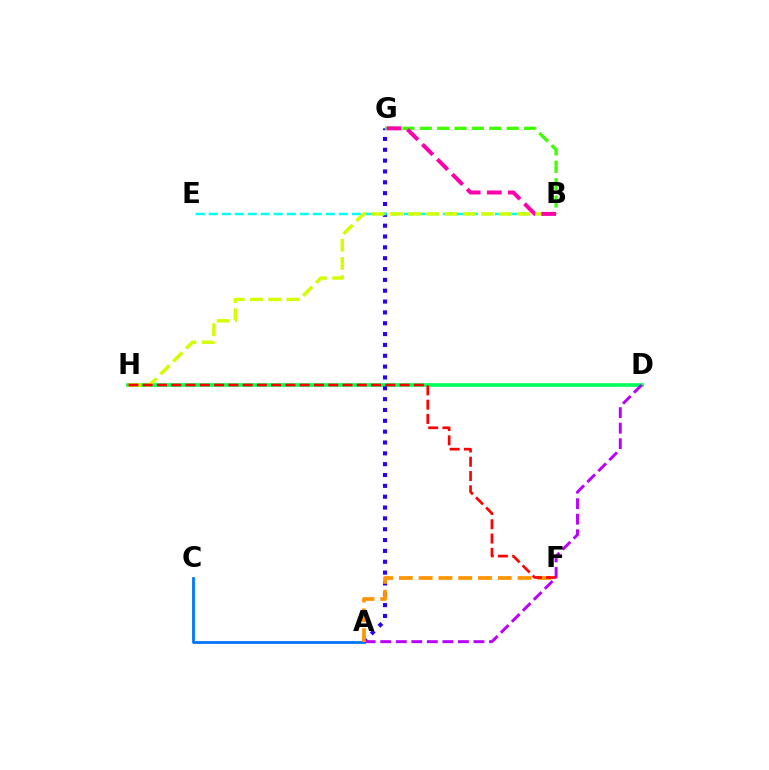{('D', 'H'): [{'color': '#00ff5c', 'line_style': 'solid', 'thickness': 2.61}], ('A', 'G'): [{'color': '#2500ff', 'line_style': 'dotted', 'thickness': 2.95}], ('B', 'E'): [{'color': '#00fff6', 'line_style': 'dashed', 'thickness': 1.77}], ('A', 'D'): [{'color': '#b900ff', 'line_style': 'dashed', 'thickness': 2.11}], ('A', 'C'): [{'color': '#0074ff', 'line_style': 'solid', 'thickness': 2.0}], ('B', 'G'): [{'color': '#3dff00', 'line_style': 'dashed', 'thickness': 2.36}, {'color': '#ff00ac', 'line_style': 'dashed', 'thickness': 2.87}], ('B', 'H'): [{'color': '#d1ff00', 'line_style': 'dashed', 'thickness': 2.48}], ('A', 'F'): [{'color': '#ff9400', 'line_style': 'dashed', 'thickness': 2.69}], ('F', 'H'): [{'color': '#ff0000', 'line_style': 'dashed', 'thickness': 1.94}]}